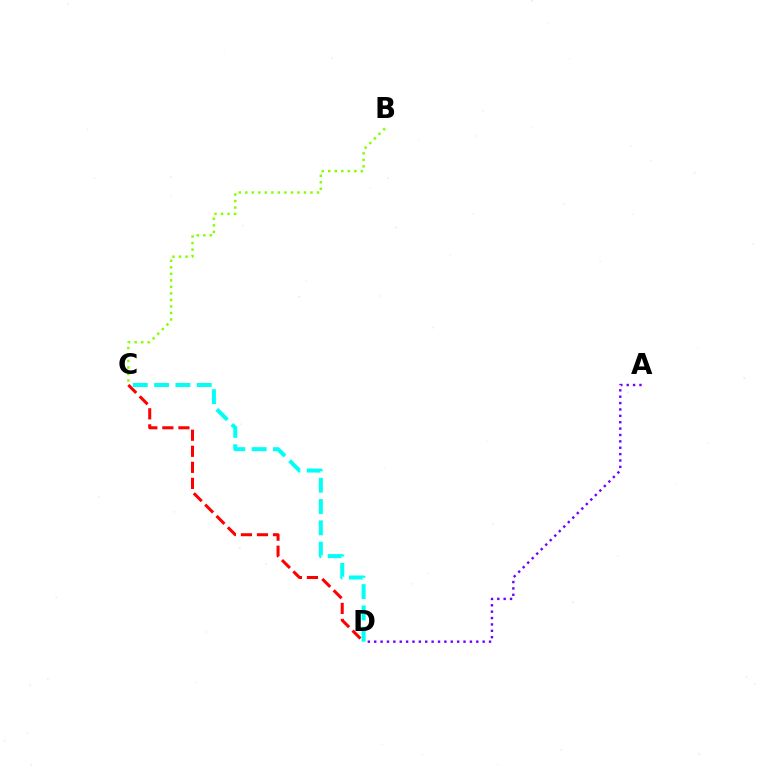{('A', 'D'): [{'color': '#7200ff', 'line_style': 'dotted', 'thickness': 1.73}], ('B', 'C'): [{'color': '#84ff00', 'line_style': 'dotted', 'thickness': 1.77}], ('C', 'D'): [{'color': '#ff0000', 'line_style': 'dashed', 'thickness': 2.18}, {'color': '#00fff6', 'line_style': 'dashed', 'thickness': 2.89}]}